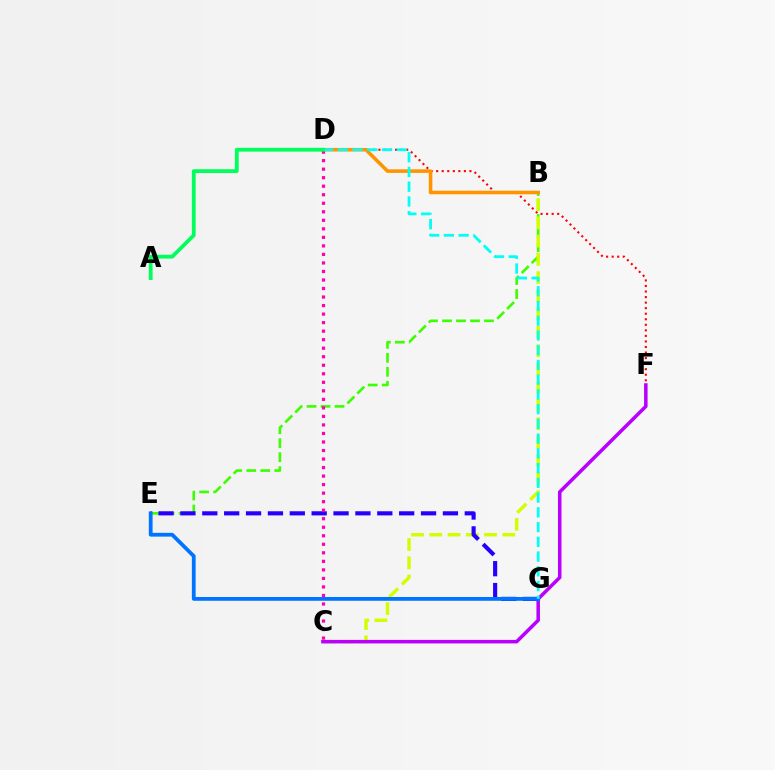{('D', 'F'): [{'color': '#ff0000', 'line_style': 'dotted', 'thickness': 1.51}], ('B', 'E'): [{'color': '#3dff00', 'line_style': 'dashed', 'thickness': 1.9}], ('B', 'C'): [{'color': '#d1ff00', 'line_style': 'dashed', 'thickness': 2.48}], ('B', 'D'): [{'color': '#ff9400', 'line_style': 'solid', 'thickness': 2.57}], ('E', 'G'): [{'color': '#2500ff', 'line_style': 'dashed', 'thickness': 2.97}, {'color': '#0074ff', 'line_style': 'solid', 'thickness': 2.72}], ('C', 'F'): [{'color': '#b900ff', 'line_style': 'solid', 'thickness': 2.53}], ('C', 'D'): [{'color': '#ff00ac', 'line_style': 'dotted', 'thickness': 2.32}], ('D', 'G'): [{'color': '#00fff6', 'line_style': 'dashed', 'thickness': 2.0}], ('A', 'D'): [{'color': '#00ff5c', 'line_style': 'solid', 'thickness': 2.74}]}